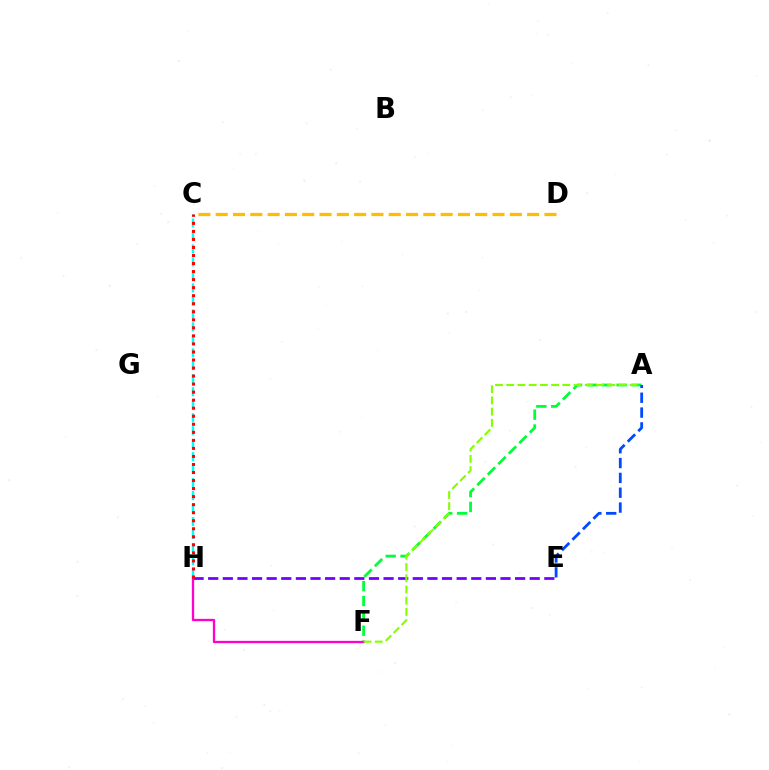{('E', 'H'): [{'color': '#7200ff', 'line_style': 'dashed', 'thickness': 1.99}], ('A', 'F'): [{'color': '#00ff39', 'line_style': 'dashed', 'thickness': 2.02}, {'color': '#84ff00', 'line_style': 'dashed', 'thickness': 1.52}], ('F', 'H'): [{'color': '#ff00cf', 'line_style': 'solid', 'thickness': 1.66}], ('C', 'D'): [{'color': '#ffbd00', 'line_style': 'dashed', 'thickness': 2.35}], ('C', 'H'): [{'color': '#00fff6', 'line_style': 'dashed', 'thickness': 1.76}, {'color': '#ff0000', 'line_style': 'dotted', 'thickness': 2.18}], ('A', 'E'): [{'color': '#004bff', 'line_style': 'dashed', 'thickness': 2.02}]}